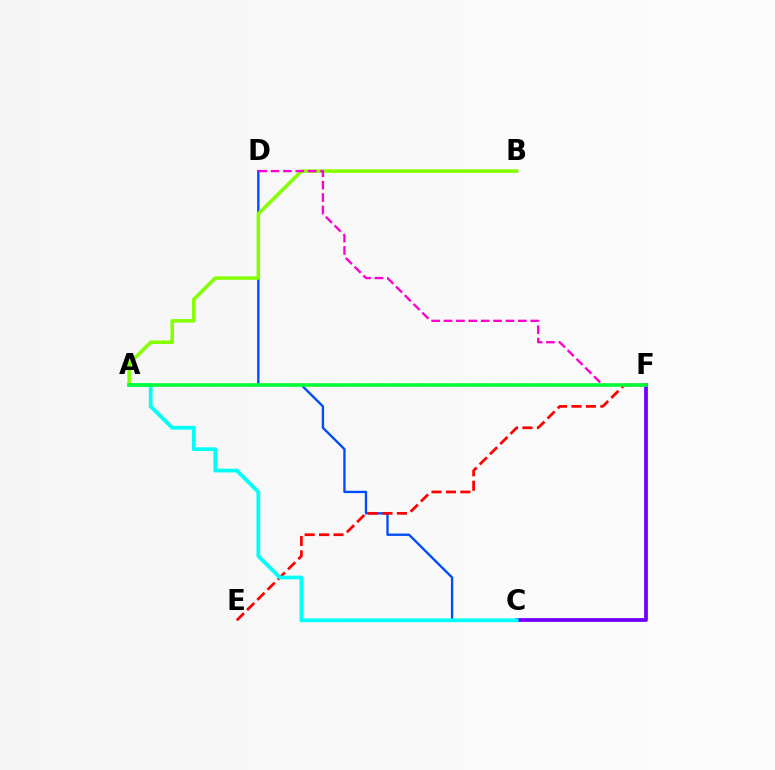{('C', 'D'): [{'color': '#004bff', 'line_style': 'solid', 'thickness': 1.68}], ('E', 'F'): [{'color': '#ff0000', 'line_style': 'dashed', 'thickness': 1.96}], ('C', 'F'): [{'color': '#7200ff', 'line_style': 'solid', 'thickness': 2.72}], ('A', 'F'): [{'color': '#ffbd00', 'line_style': 'dashed', 'thickness': 1.76}, {'color': '#00ff39', 'line_style': 'solid', 'thickness': 2.55}], ('A', 'C'): [{'color': '#00fff6', 'line_style': 'solid', 'thickness': 2.71}], ('A', 'B'): [{'color': '#84ff00', 'line_style': 'solid', 'thickness': 2.53}], ('D', 'F'): [{'color': '#ff00cf', 'line_style': 'dashed', 'thickness': 1.68}]}